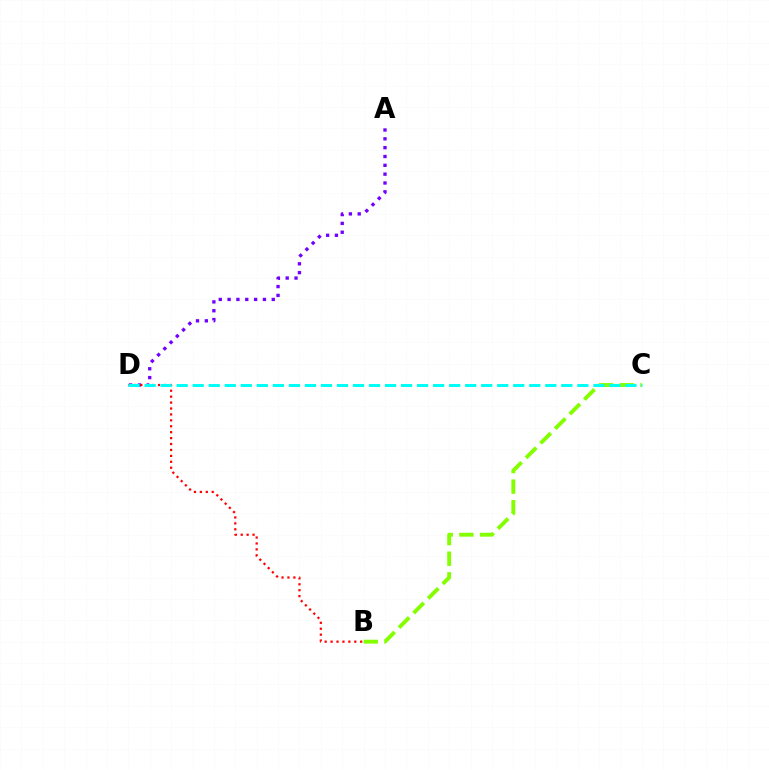{('A', 'D'): [{'color': '#7200ff', 'line_style': 'dotted', 'thickness': 2.4}], ('B', 'C'): [{'color': '#84ff00', 'line_style': 'dashed', 'thickness': 2.8}], ('B', 'D'): [{'color': '#ff0000', 'line_style': 'dotted', 'thickness': 1.61}], ('C', 'D'): [{'color': '#00fff6', 'line_style': 'dashed', 'thickness': 2.18}]}